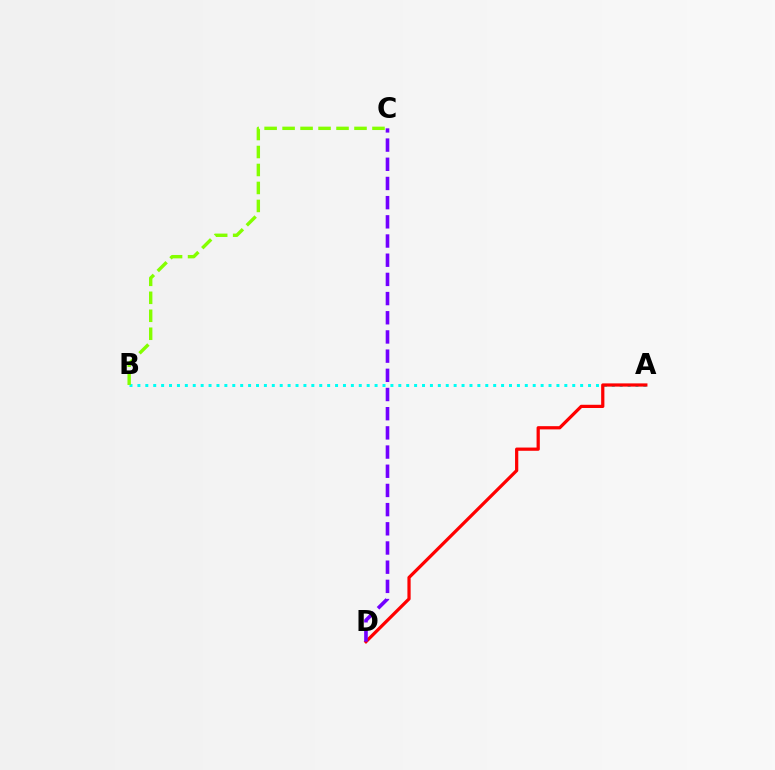{('A', 'B'): [{'color': '#00fff6', 'line_style': 'dotted', 'thickness': 2.15}], ('A', 'D'): [{'color': '#ff0000', 'line_style': 'solid', 'thickness': 2.33}], ('C', 'D'): [{'color': '#7200ff', 'line_style': 'dashed', 'thickness': 2.61}], ('B', 'C'): [{'color': '#84ff00', 'line_style': 'dashed', 'thickness': 2.44}]}